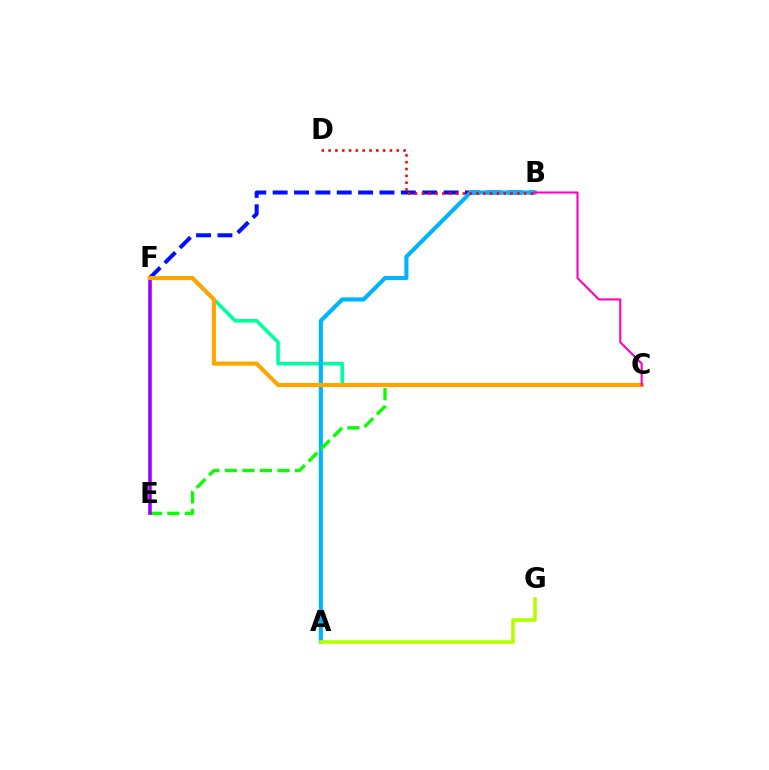{('C', 'F'): [{'color': '#00ff9d', 'line_style': 'solid', 'thickness': 2.59}, {'color': '#ffa500', 'line_style': 'solid', 'thickness': 2.96}], ('B', 'F'): [{'color': '#0010ff', 'line_style': 'dashed', 'thickness': 2.9}], ('A', 'B'): [{'color': '#00b5ff', 'line_style': 'solid', 'thickness': 2.96}], ('C', 'E'): [{'color': '#08ff00', 'line_style': 'dashed', 'thickness': 2.38}], ('B', 'D'): [{'color': '#ff0000', 'line_style': 'dotted', 'thickness': 1.85}], ('E', 'F'): [{'color': '#9b00ff', 'line_style': 'solid', 'thickness': 2.57}], ('B', 'C'): [{'color': '#ff00bd', 'line_style': 'solid', 'thickness': 1.5}], ('A', 'G'): [{'color': '#b3ff00', 'line_style': 'solid', 'thickness': 2.59}]}